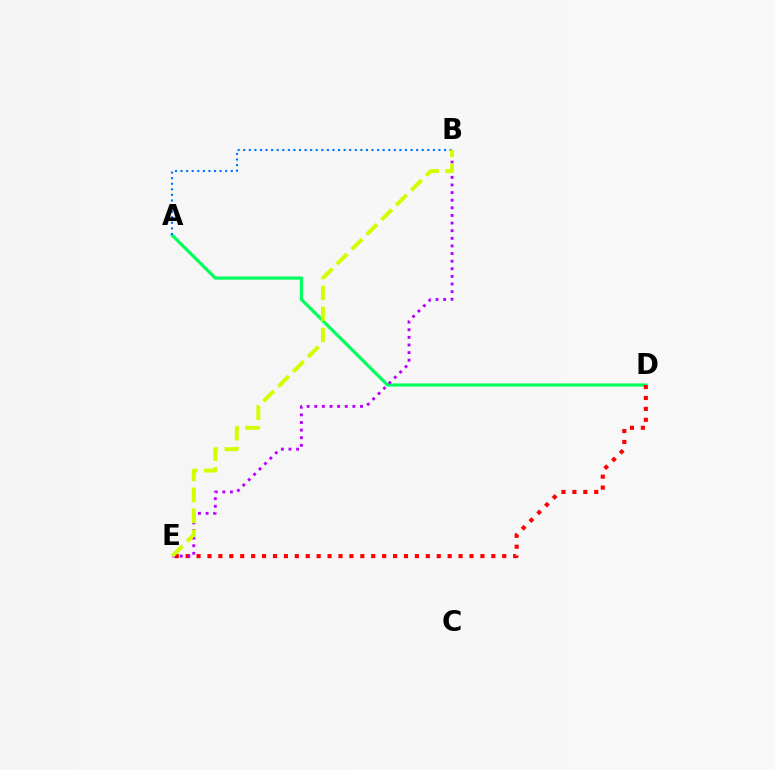{('A', 'D'): [{'color': '#00ff5c', 'line_style': 'solid', 'thickness': 2.28}], ('A', 'B'): [{'color': '#0074ff', 'line_style': 'dotted', 'thickness': 1.52}], ('D', 'E'): [{'color': '#ff0000', 'line_style': 'dotted', 'thickness': 2.97}], ('B', 'E'): [{'color': '#b900ff', 'line_style': 'dotted', 'thickness': 2.07}, {'color': '#d1ff00', 'line_style': 'dashed', 'thickness': 2.85}]}